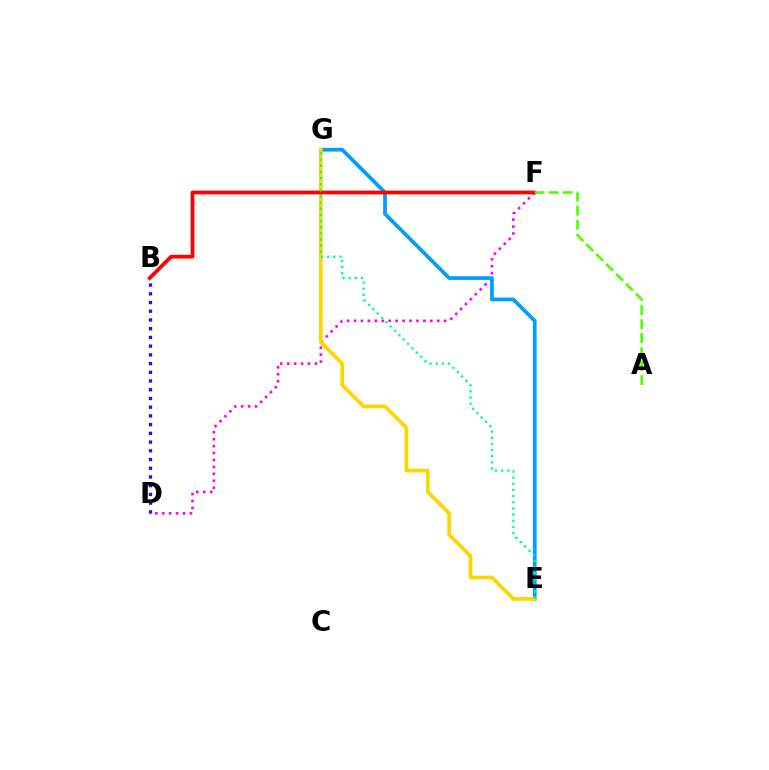{('D', 'F'): [{'color': '#ff00ed', 'line_style': 'dotted', 'thickness': 1.88}], ('E', 'G'): [{'color': '#009eff', 'line_style': 'solid', 'thickness': 2.69}, {'color': '#ffd500', 'line_style': 'solid', 'thickness': 2.67}, {'color': '#00ff86', 'line_style': 'dotted', 'thickness': 1.67}], ('B', 'D'): [{'color': '#3700ff', 'line_style': 'dotted', 'thickness': 2.37}], ('B', 'F'): [{'color': '#ff0000', 'line_style': 'solid', 'thickness': 2.7}], ('A', 'F'): [{'color': '#4fff00', 'line_style': 'dashed', 'thickness': 1.9}]}